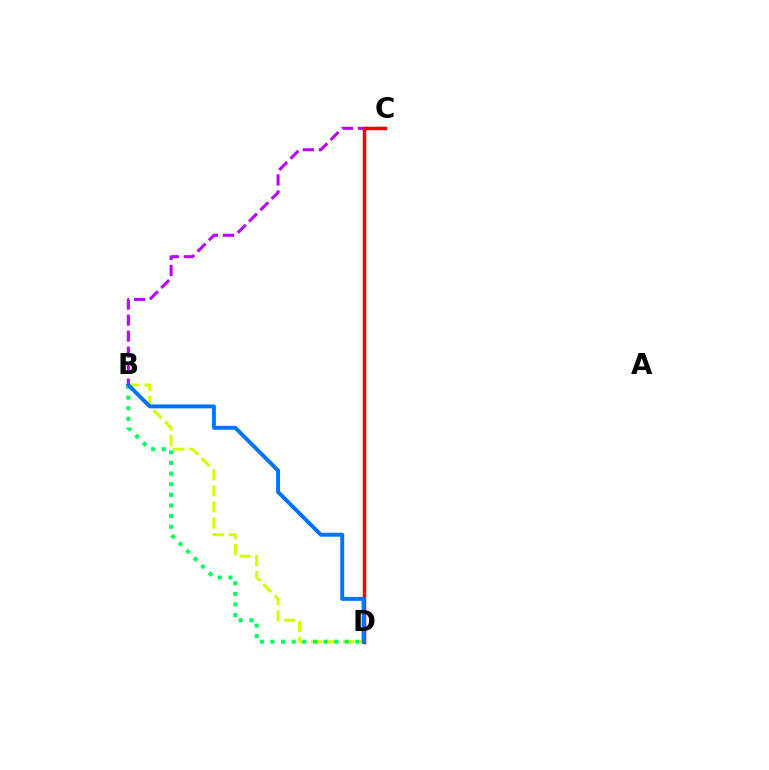{('B', 'D'): [{'color': '#d1ff00', 'line_style': 'dashed', 'thickness': 2.18}, {'color': '#00ff5c', 'line_style': 'dotted', 'thickness': 2.89}, {'color': '#0074ff', 'line_style': 'solid', 'thickness': 2.83}], ('B', 'C'): [{'color': '#b900ff', 'line_style': 'dashed', 'thickness': 2.17}], ('C', 'D'): [{'color': '#ff0000', 'line_style': 'solid', 'thickness': 2.49}]}